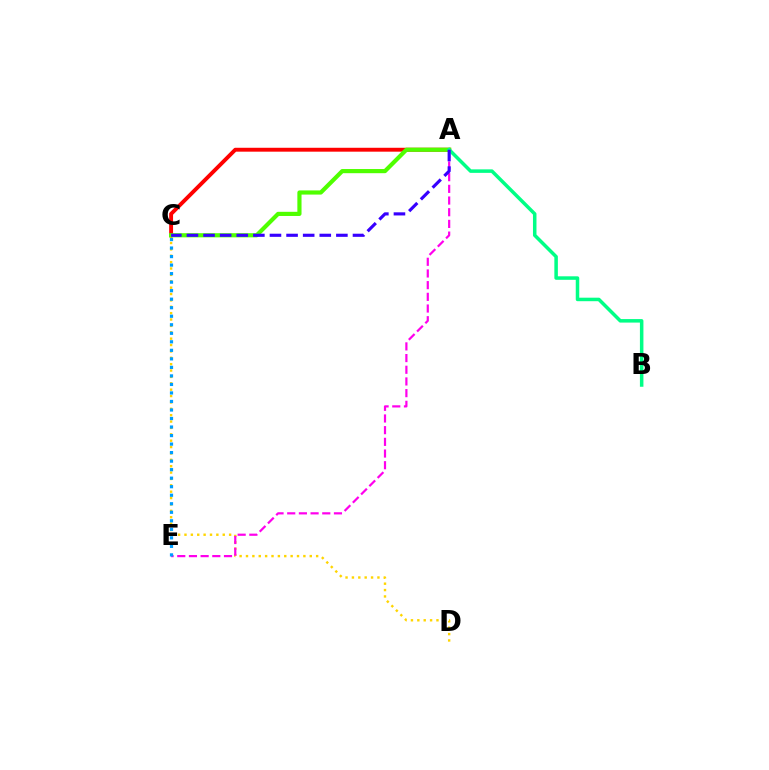{('C', 'D'): [{'color': '#ffd500', 'line_style': 'dotted', 'thickness': 1.73}], ('A', 'C'): [{'color': '#ff0000', 'line_style': 'solid', 'thickness': 2.81}, {'color': '#4fff00', 'line_style': 'solid', 'thickness': 3.0}, {'color': '#3700ff', 'line_style': 'dashed', 'thickness': 2.26}], ('A', 'E'): [{'color': '#ff00ed', 'line_style': 'dashed', 'thickness': 1.59}], ('C', 'E'): [{'color': '#009eff', 'line_style': 'dotted', 'thickness': 2.32}], ('A', 'B'): [{'color': '#00ff86', 'line_style': 'solid', 'thickness': 2.53}]}